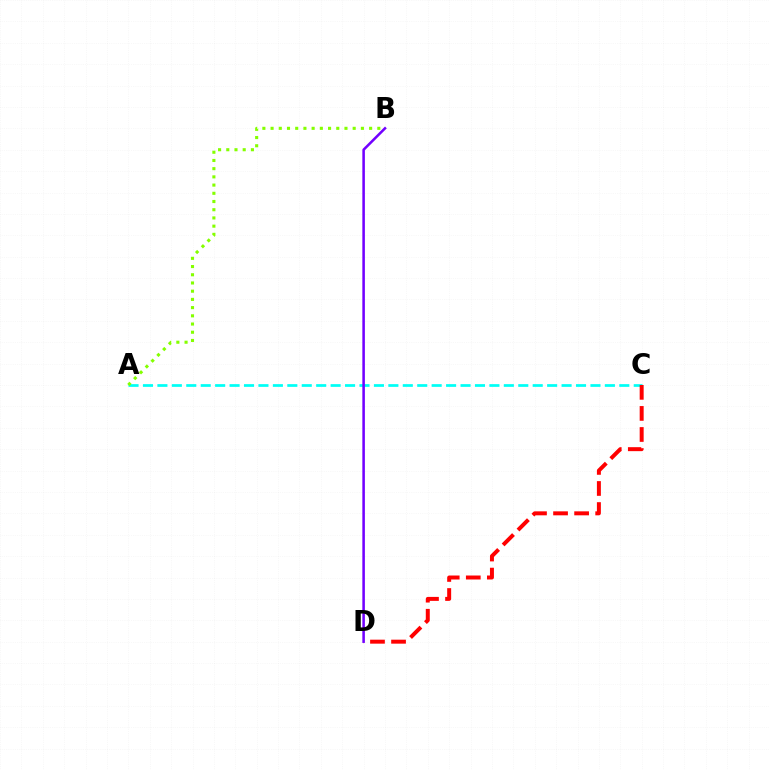{('A', 'C'): [{'color': '#00fff6', 'line_style': 'dashed', 'thickness': 1.96}], ('C', 'D'): [{'color': '#ff0000', 'line_style': 'dashed', 'thickness': 2.86}], ('B', 'D'): [{'color': '#7200ff', 'line_style': 'solid', 'thickness': 1.83}], ('A', 'B'): [{'color': '#84ff00', 'line_style': 'dotted', 'thickness': 2.23}]}